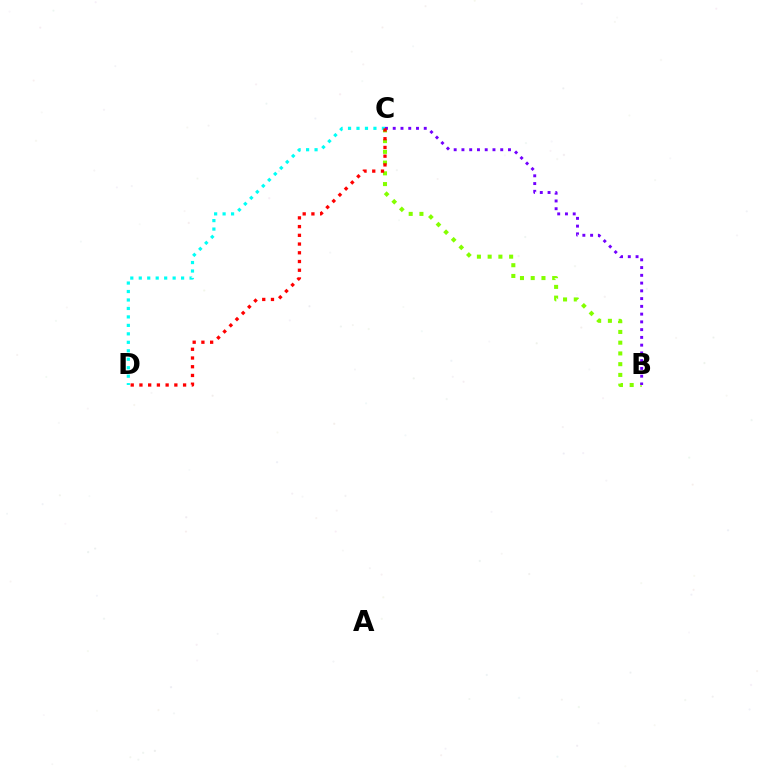{('B', 'C'): [{'color': '#84ff00', 'line_style': 'dotted', 'thickness': 2.92}, {'color': '#7200ff', 'line_style': 'dotted', 'thickness': 2.11}], ('C', 'D'): [{'color': '#00fff6', 'line_style': 'dotted', 'thickness': 2.3}, {'color': '#ff0000', 'line_style': 'dotted', 'thickness': 2.37}]}